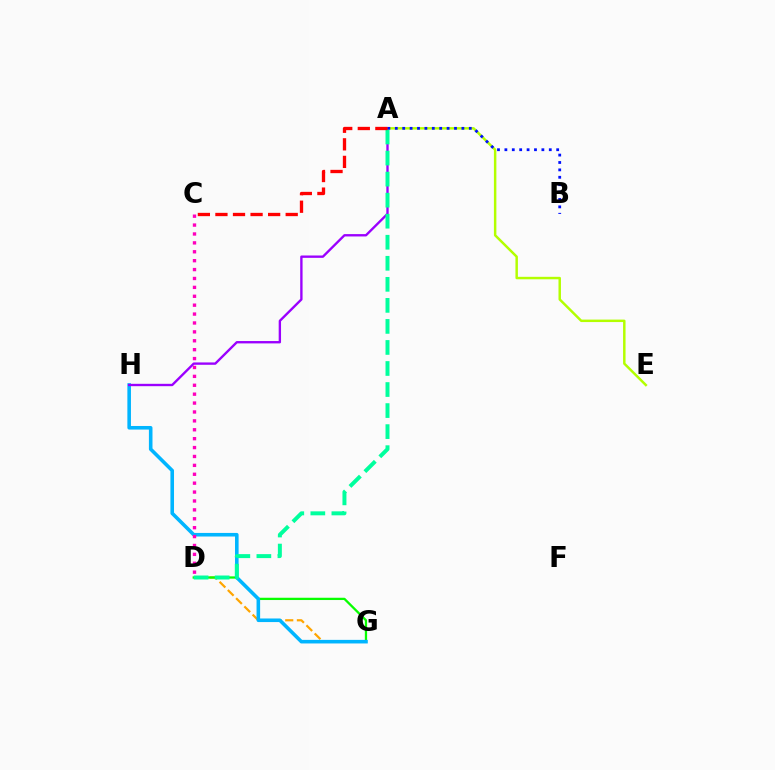{('D', 'G'): [{'color': '#ffa500', 'line_style': 'dashed', 'thickness': 1.58}, {'color': '#08ff00', 'line_style': 'solid', 'thickness': 1.64}], ('A', 'E'): [{'color': '#b3ff00', 'line_style': 'solid', 'thickness': 1.78}], ('G', 'H'): [{'color': '#00b5ff', 'line_style': 'solid', 'thickness': 2.58}], ('C', 'D'): [{'color': '#ff00bd', 'line_style': 'dotted', 'thickness': 2.42}], ('A', 'H'): [{'color': '#9b00ff', 'line_style': 'solid', 'thickness': 1.7}], ('A', 'B'): [{'color': '#0010ff', 'line_style': 'dotted', 'thickness': 2.01}], ('A', 'D'): [{'color': '#00ff9d', 'line_style': 'dashed', 'thickness': 2.86}], ('A', 'C'): [{'color': '#ff0000', 'line_style': 'dashed', 'thickness': 2.39}]}